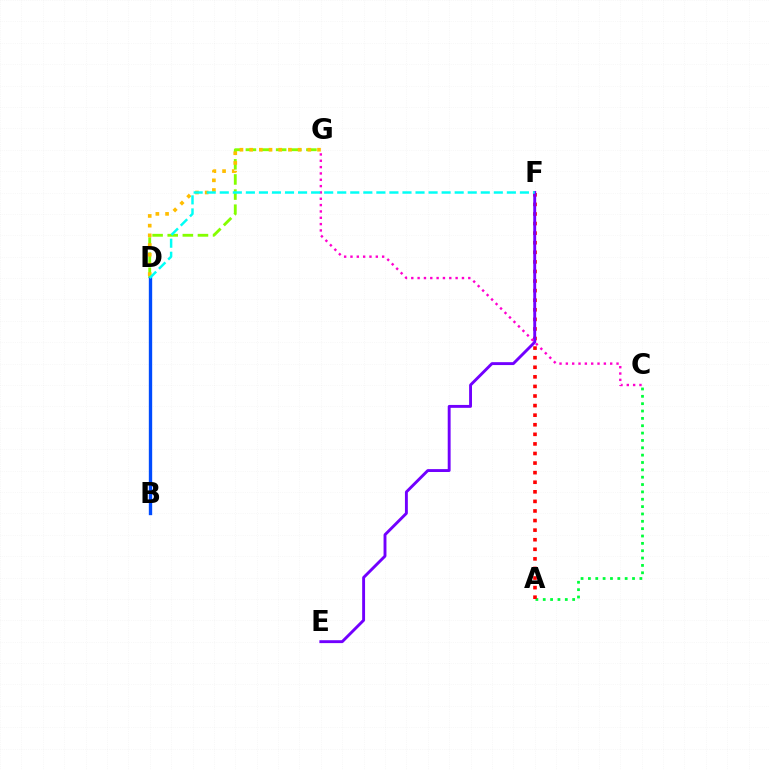{('A', 'C'): [{'color': '#00ff39', 'line_style': 'dotted', 'thickness': 2.0}], ('A', 'F'): [{'color': '#ff0000', 'line_style': 'dotted', 'thickness': 2.6}], ('E', 'F'): [{'color': '#7200ff', 'line_style': 'solid', 'thickness': 2.09}], ('D', 'G'): [{'color': '#84ff00', 'line_style': 'dashed', 'thickness': 2.05}, {'color': '#ffbd00', 'line_style': 'dotted', 'thickness': 2.63}], ('C', 'G'): [{'color': '#ff00cf', 'line_style': 'dotted', 'thickness': 1.72}], ('B', 'D'): [{'color': '#004bff', 'line_style': 'solid', 'thickness': 2.41}], ('D', 'F'): [{'color': '#00fff6', 'line_style': 'dashed', 'thickness': 1.77}]}